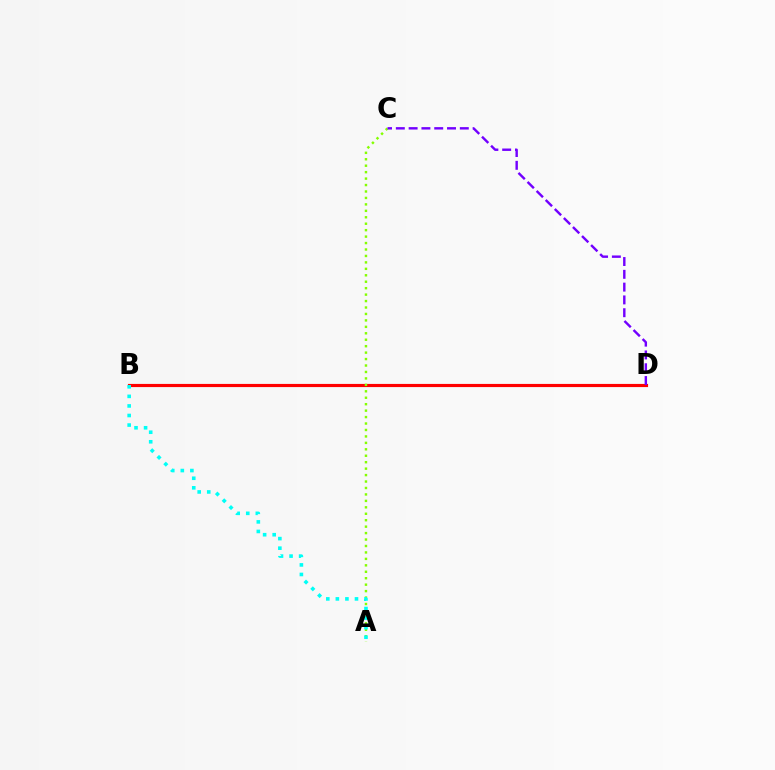{('B', 'D'): [{'color': '#ff0000', 'line_style': 'solid', 'thickness': 2.27}], ('A', 'C'): [{'color': '#84ff00', 'line_style': 'dotted', 'thickness': 1.75}], ('A', 'B'): [{'color': '#00fff6', 'line_style': 'dotted', 'thickness': 2.6}], ('C', 'D'): [{'color': '#7200ff', 'line_style': 'dashed', 'thickness': 1.74}]}